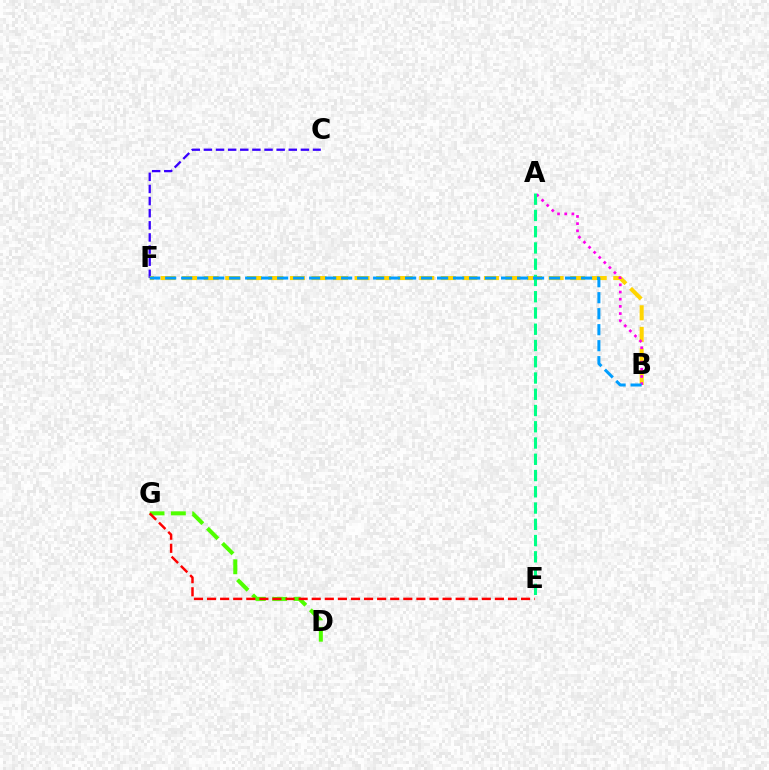{('D', 'G'): [{'color': '#4fff00', 'line_style': 'dashed', 'thickness': 2.9}], ('C', 'F'): [{'color': '#3700ff', 'line_style': 'dashed', 'thickness': 1.65}], ('E', 'G'): [{'color': '#ff0000', 'line_style': 'dashed', 'thickness': 1.78}], ('B', 'F'): [{'color': '#ffd500', 'line_style': 'dashed', 'thickness': 2.93}, {'color': '#009eff', 'line_style': 'dashed', 'thickness': 2.17}], ('A', 'B'): [{'color': '#ff00ed', 'line_style': 'dotted', 'thickness': 1.95}], ('A', 'E'): [{'color': '#00ff86', 'line_style': 'dashed', 'thickness': 2.21}]}